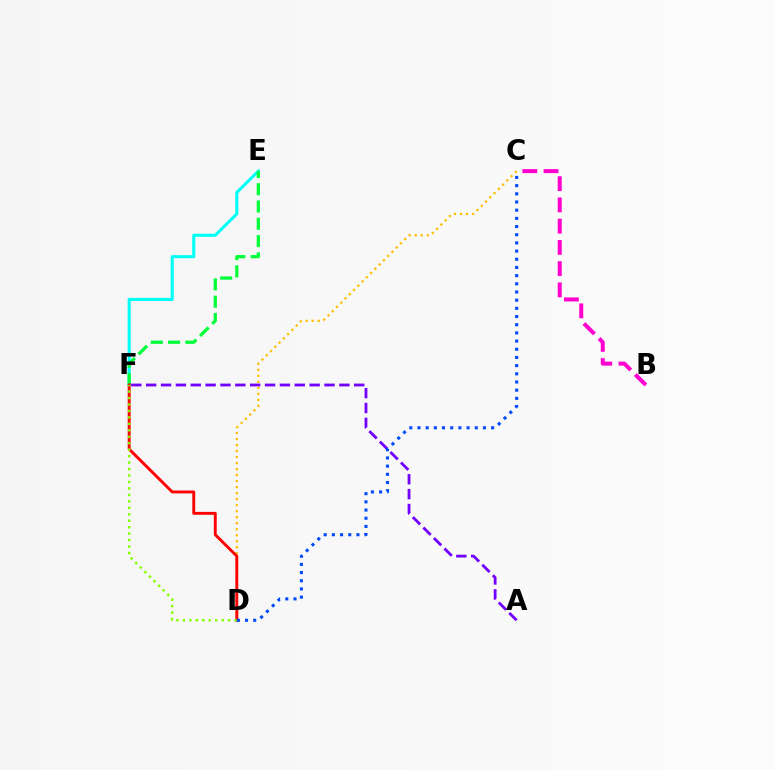{('E', 'F'): [{'color': '#00fff6', 'line_style': 'solid', 'thickness': 2.21}, {'color': '#00ff39', 'line_style': 'dashed', 'thickness': 2.35}], ('A', 'F'): [{'color': '#7200ff', 'line_style': 'dashed', 'thickness': 2.02}], ('B', 'C'): [{'color': '#ff00cf', 'line_style': 'dashed', 'thickness': 2.89}], ('C', 'D'): [{'color': '#ffbd00', 'line_style': 'dotted', 'thickness': 1.63}, {'color': '#004bff', 'line_style': 'dotted', 'thickness': 2.22}], ('D', 'F'): [{'color': '#ff0000', 'line_style': 'solid', 'thickness': 2.09}, {'color': '#84ff00', 'line_style': 'dotted', 'thickness': 1.75}]}